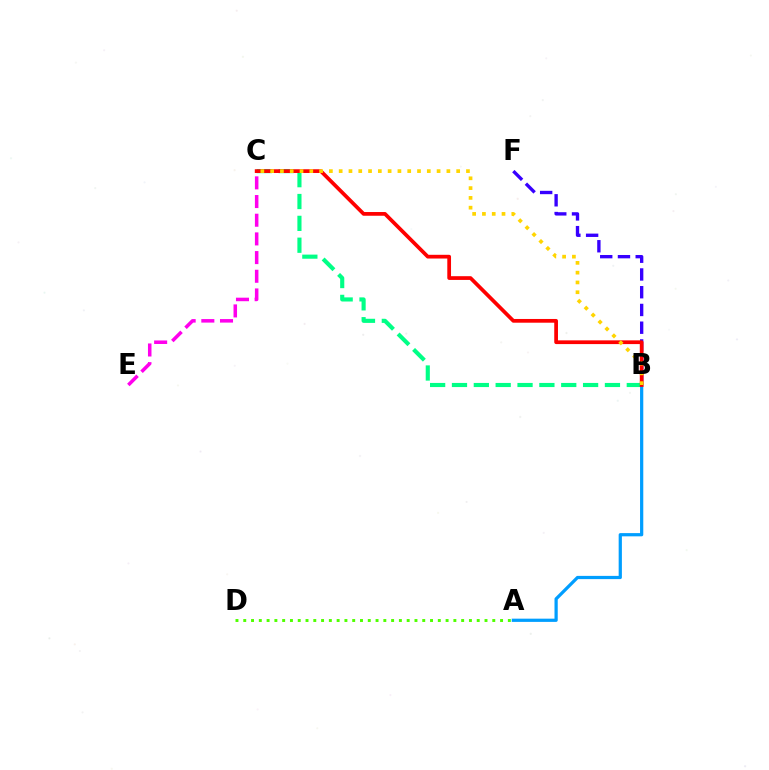{('B', 'F'): [{'color': '#3700ff', 'line_style': 'dashed', 'thickness': 2.41}], ('B', 'C'): [{'color': '#00ff86', 'line_style': 'dashed', 'thickness': 2.97}, {'color': '#ff0000', 'line_style': 'solid', 'thickness': 2.69}, {'color': '#ffd500', 'line_style': 'dotted', 'thickness': 2.66}], ('A', 'B'): [{'color': '#009eff', 'line_style': 'solid', 'thickness': 2.33}], ('C', 'E'): [{'color': '#ff00ed', 'line_style': 'dashed', 'thickness': 2.54}], ('A', 'D'): [{'color': '#4fff00', 'line_style': 'dotted', 'thickness': 2.11}]}